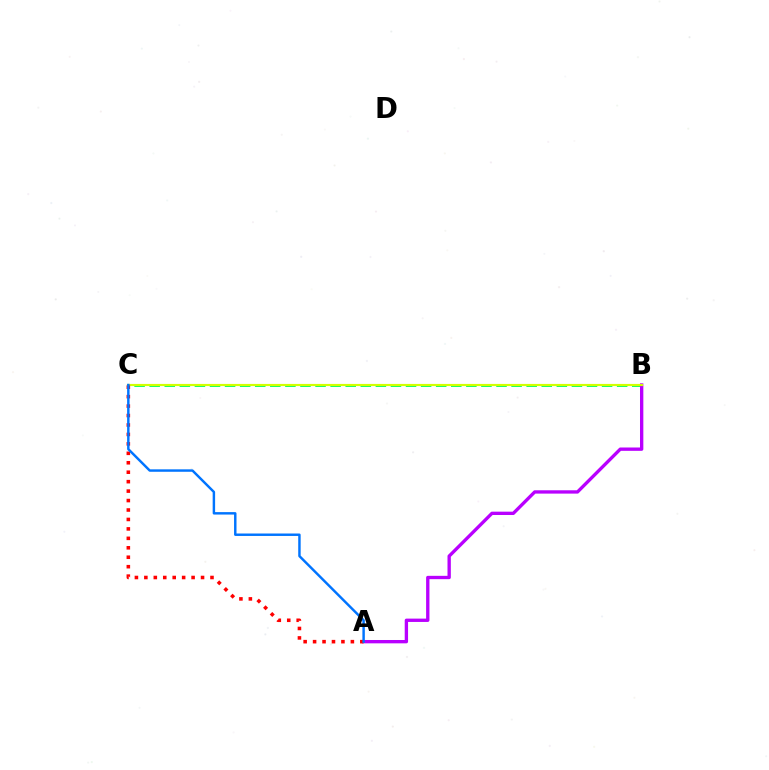{('B', 'C'): [{'color': '#00ff5c', 'line_style': 'dashed', 'thickness': 2.05}, {'color': '#d1ff00', 'line_style': 'solid', 'thickness': 1.56}], ('A', 'B'): [{'color': '#b900ff', 'line_style': 'solid', 'thickness': 2.4}], ('A', 'C'): [{'color': '#ff0000', 'line_style': 'dotted', 'thickness': 2.57}, {'color': '#0074ff', 'line_style': 'solid', 'thickness': 1.76}]}